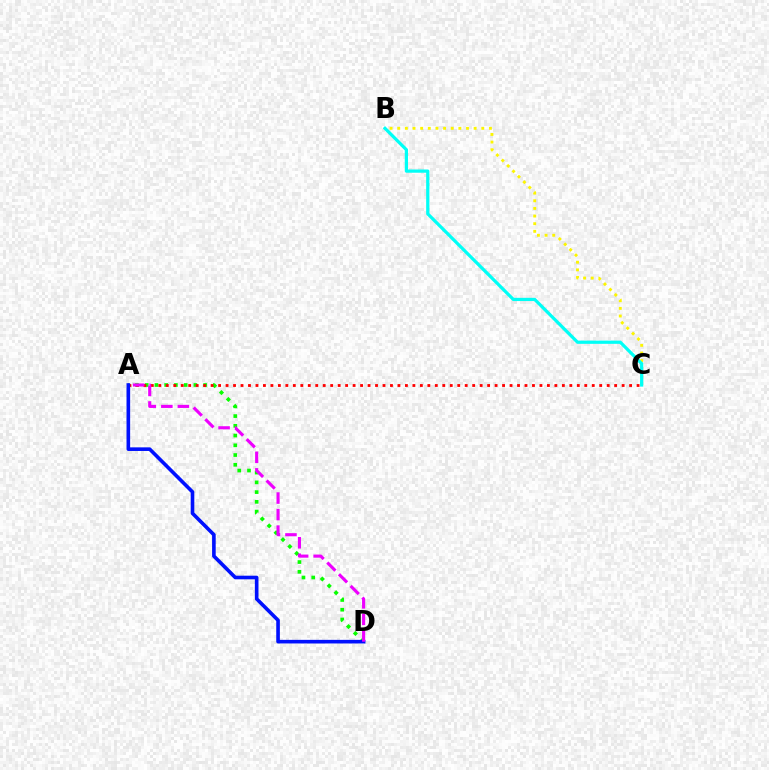{('B', 'C'): [{'color': '#fcf500', 'line_style': 'dotted', 'thickness': 2.08}, {'color': '#00fff6', 'line_style': 'solid', 'thickness': 2.32}], ('A', 'D'): [{'color': '#08ff00', 'line_style': 'dotted', 'thickness': 2.65}, {'color': '#0010ff', 'line_style': 'solid', 'thickness': 2.61}, {'color': '#ee00ff', 'line_style': 'dashed', 'thickness': 2.25}], ('A', 'C'): [{'color': '#ff0000', 'line_style': 'dotted', 'thickness': 2.03}]}